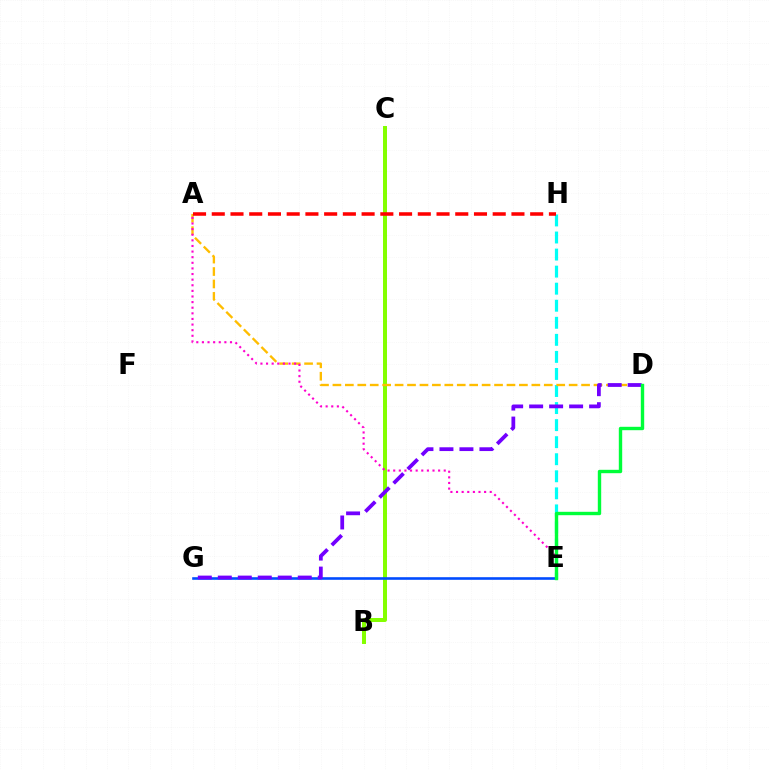{('B', 'C'): [{'color': '#84ff00', 'line_style': 'solid', 'thickness': 2.87}], ('E', 'H'): [{'color': '#00fff6', 'line_style': 'dashed', 'thickness': 2.32}], ('E', 'G'): [{'color': '#004bff', 'line_style': 'solid', 'thickness': 1.87}], ('A', 'D'): [{'color': '#ffbd00', 'line_style': 'dashed', 'thickness': 1.69}], ('D', 'G'): [{'color': '#7200ff', 'line_style': 'dashed', 'thickness': 2.72}], ('A', 'E'): [{'color': '#ff00cf', 'line_style': 'dotted', 'thickness': 1.53}], ('D', 'E'): [{'color': '#00ff39', 'line_style': 'solid', 'thickness': 2.44}], ('A', 'H'): [{'color': '#ff0000', 'line_style': 'dashed', 'thickness': 2.54}]}